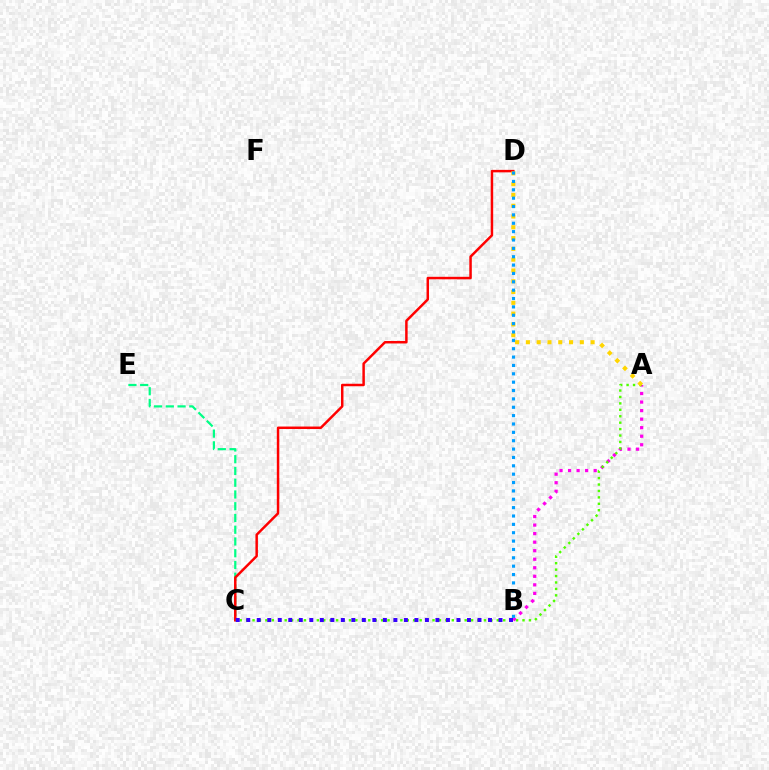{('C', 'E'): [{'color': '#00ff86', 'line_style': 'dashed', 'thickness': 1.6}], ('A', 'B'): [{'color': '#ff00ed', 'line_style': 'dotted', 'thickness': 2.32}], ('C', 'D'): [{'color': '#ff0000', 'line_style': 'solid', 'thickness': 1.79}], ('A', 'C'): [{'color': '#4fff00', 'line_style': 'dotted', 'thickness': 1.75}], ('A', 'D'): [{'color': '#ffd500', 'line_style': 'dotted', 'thickness': 2.93}], ('B', 'D'): [{'color': '#009eff', 'line_style': 'dotted', 'thickness': 2.27}], ('B', 'C'): [{'color': '#3700ff', 'line_style': 'dotted', 'thickness': 2.86}]}